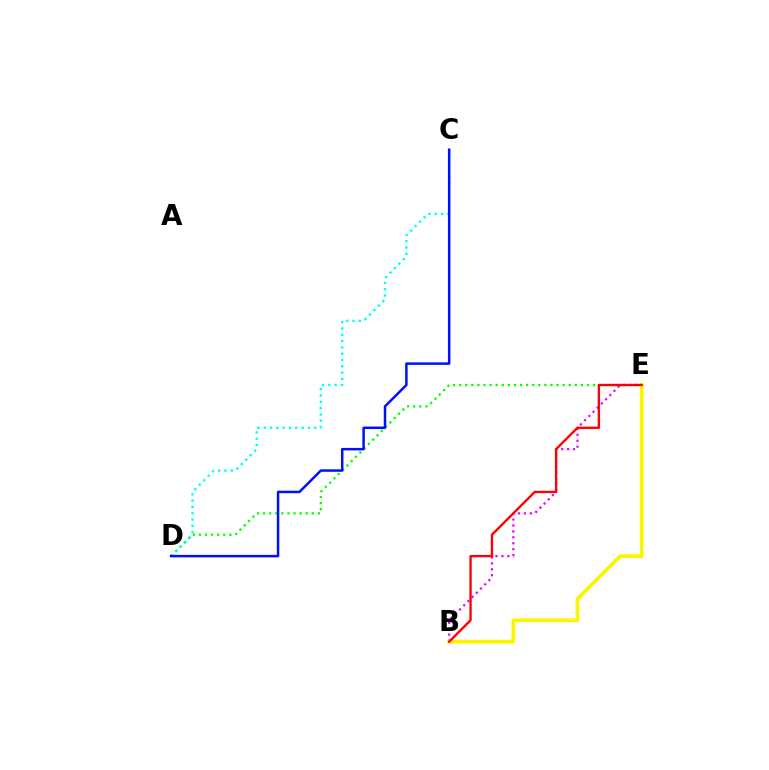{('D', 'E'): [{'color': '#08ff00', 'line_style': 'dotted', 'thickness': 1.65}], ('B', 'E'): [{'color': '#ee00ff', 'line_style': 'dotted', 'thickness': 1.61}, {'color': '#fcf500', 'line_style': 'solid', 'thickness': 2.66}, {'color': '#ff0000', 'line_style': 'solid', 'thickness': 1.69}], ('C', 'D'): [{'color': '#00fff6', 'line_style': 'dotted', 'thickness': 1.72}, {'color': '#0010ff', 'line_style': 'solid', 'thickness': 1.8}]}